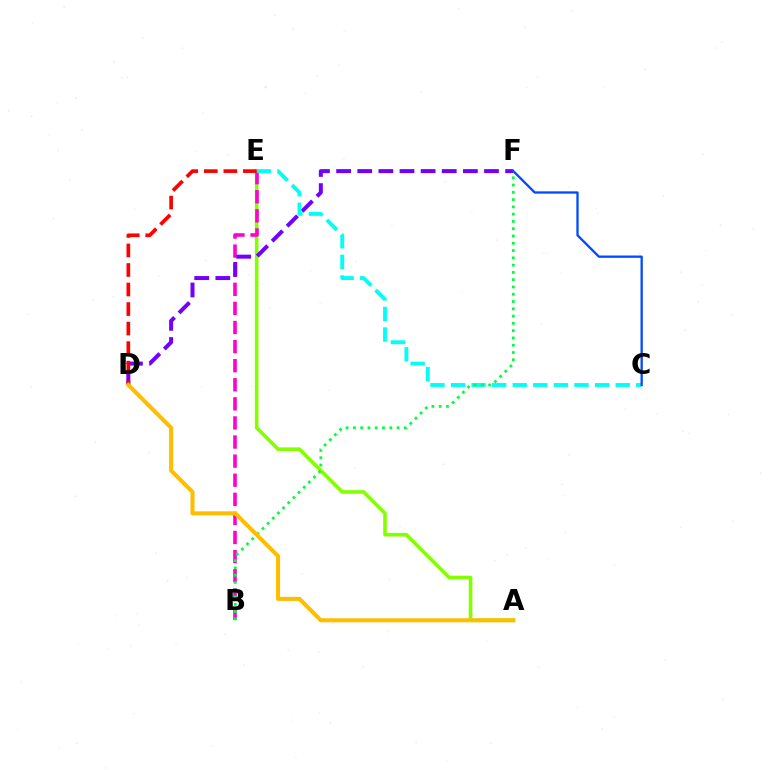{('A', 'E'): [{'color': '#84ff00', 'line_style': 'solid', 'thickness': 2.6}], ('B', 'E'): [{'color': '#ff00cf', 'line_style': 'dashed', 'thickness': 2.59}], ('D', 'F'): [{'color': '#7200ff', 'line_style': 'dashed', 'thickness': 2.87}], ('C', 'E'): [{'color': '#00fff6', 'line_style': 'dashed', 'thickness': 2.8}], ('B', 'F'): [{'color': '#00ff39', 'line_style': 'dotted', 'thickness': 1.98}], ('D', 'E'): [{'color': '#ff0000', 'line_style': 'dashed', 'thickness': 2.65}], ('A', 'D'): [{'color': '#ffbd00', 'line_style': 'solid', 'thickness': 2.9}], ('C', 'F'): [{'color': '#004bff', 'line_style': 'solid', 'thickness': 1.66}]}